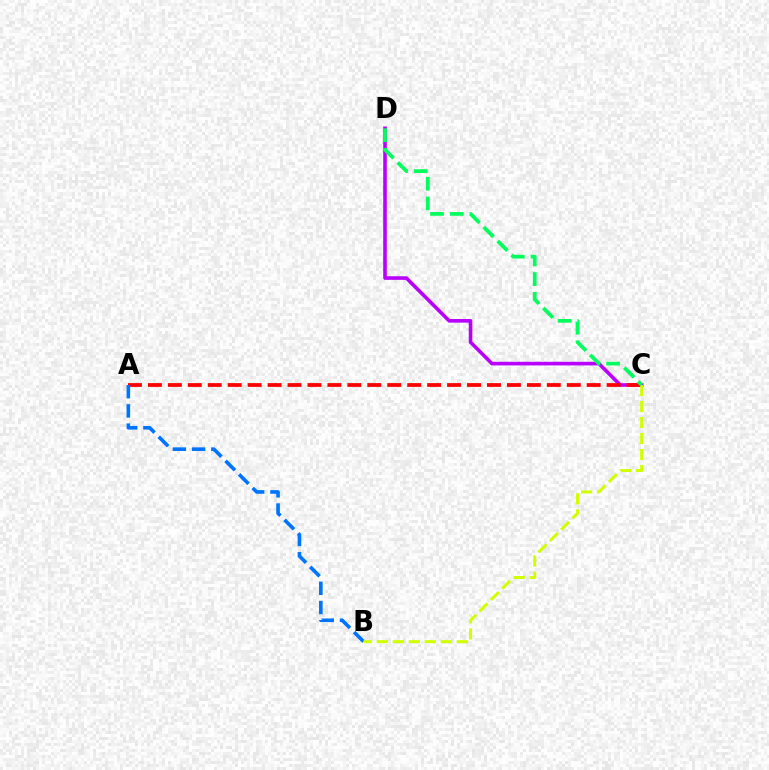{('C', 'D'): [{'color': '#b900ff', 'line_style': 'solid', 'thickness': 2.59}, {'color': '#00ff5c', 'line_style': 'dashed', 'thickness': 2.68}], ('A', 'C'): [{'color': '#ff0000', 'line_style': 'dashed', 'thickness': 2.71}], ('A', 'B'): [{'color': '#0074ff', 'line_style': 'dashed', 'thickness': 2.61}], ('B', 'C'): [{'color': '#d1ff00', 'line_style': 'dashed', 'thickness': 2.17}]}